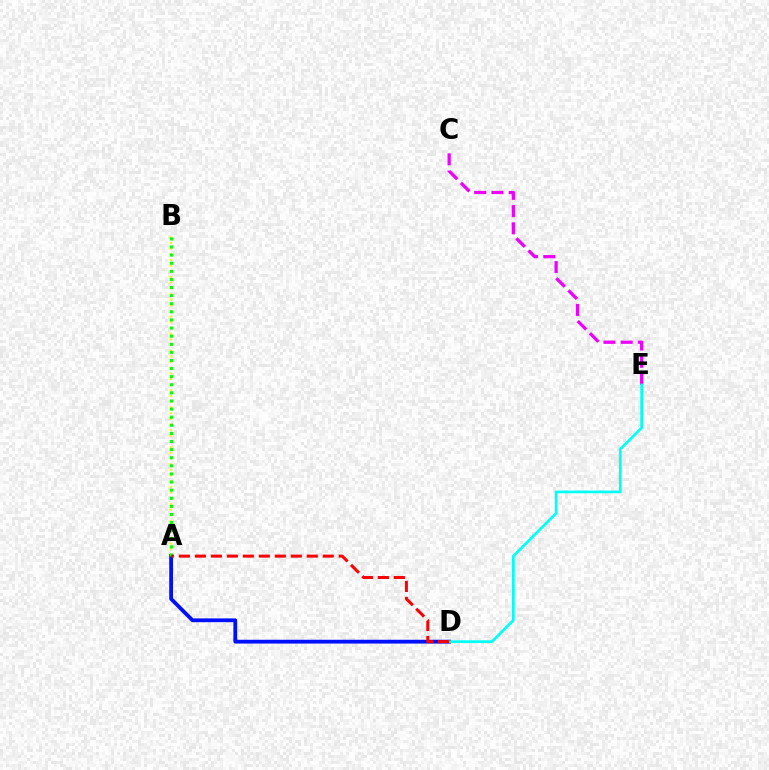{('A', 'B'): [{'color': '#fcf500', 'line_style': 'dotted', 'thickness': 1.54}, {'color': '#08ff00', 'line_style': 'dotted', 'thickness': 2.2}], ('A', 'D'): [{'color': '#0010ff', 'line_style': 'solid', 'thickness': 2.74}, {'color': '#ff0000', 'line_style': 'dashed', 'thickness': 2.17}], ('C', 'E'): [{'color': '#ee00ff', 'line_style': 'dashed', 'thickness': 2.34}], ('D', 'E'): [{'color': '#00fff6', 'line_style': 'solid', 'thickness': 1.95}]}